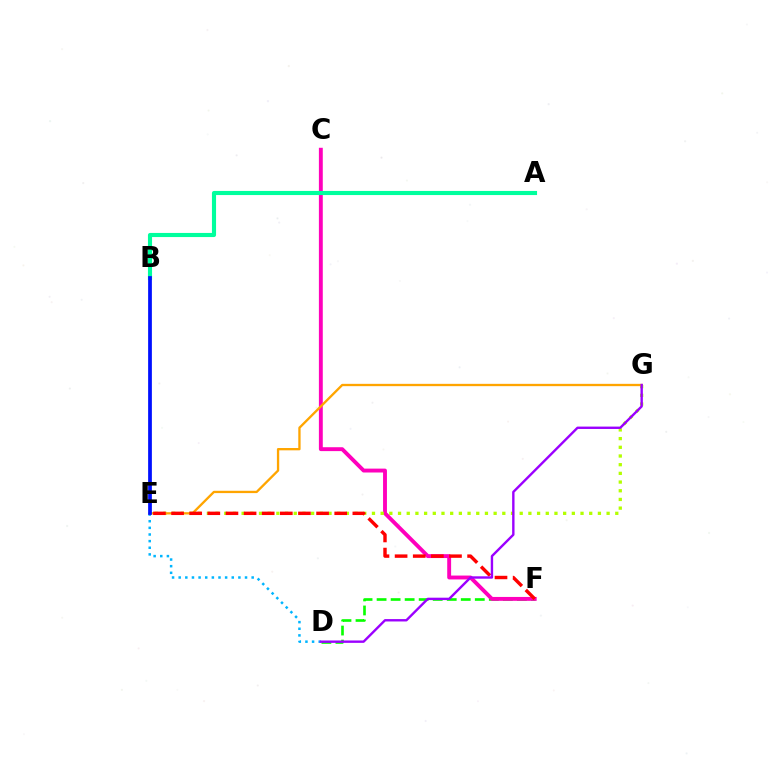{('D', 'E'): [{'color': '#00b5ff', 'line_style': 'dotted', 'thickness': 1.8}], ('D', 'F'): [{'color': '#08ff00', 'line_style': 'dashed', 'thickness': 1.91}], ('C', 'F'): [{'color': '#ff00bd', 'line_style': 'solid', 'thickness': 2.8}], ('A', 'B'): [{'color': '#00ff9d', 'line_style': 'solid', 'thickness': 2.96}], ('E', 'G'): [{'color': '#b3ff00', 'line_style': 'dotted', 'thickness': 2.36}, {'color': '#ffa500', 'line_style': 'solid', 'thickness': 1.67}], ('E', 'F'): [{'color': '#ff0000', 'line_style': 'dashed', 'thickness': 2.46}], ('D', 'G'): [{'color': '#9b00ff', 'line_style': 'solid', 'thickness': 1.72}], ('B', 'E'): [{'color': '#0010ff', 'line_style': 'solid', 'thickness': 2.69}]}